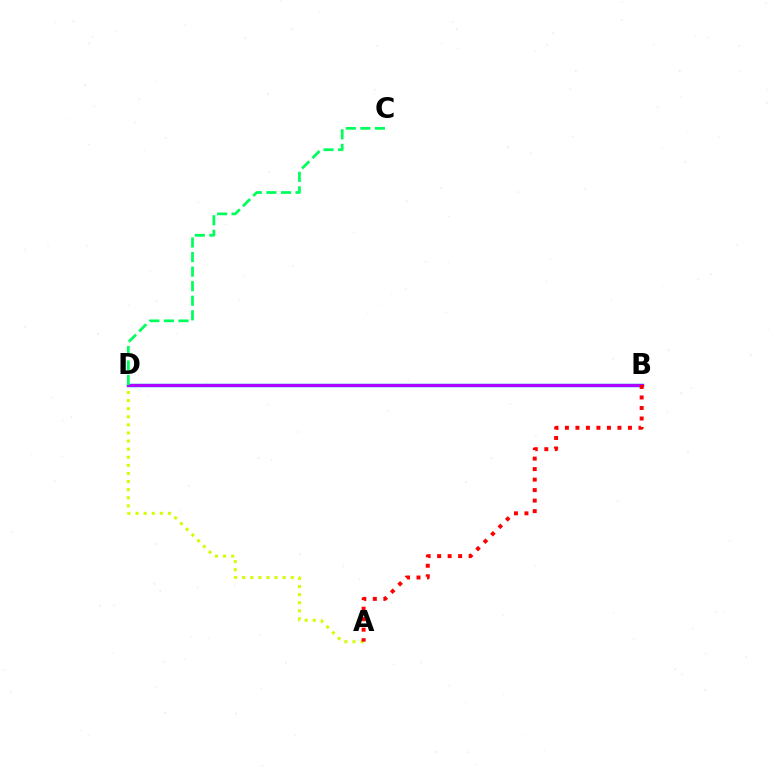{('B', 'D'): [{'color': '#0074ff', 'line_style': 'solid', 'thickness': 2.51}, {'color': '#b900ff', 'line_style': 'solid', 'thickness': 2.01}], ('A', 'D'): [{'color': '#d1ff00', 'line_style': 'dotted', 'thickness': 2.2}], ('A', 'B'): [{'color': '#ff0000', 'line_style': 'dotted', 'thickness': 2.85}], ('C', 'D'): [{'color': '#00ff5c', 'line_style': 'dashed', 'thickness': 1.98}]}